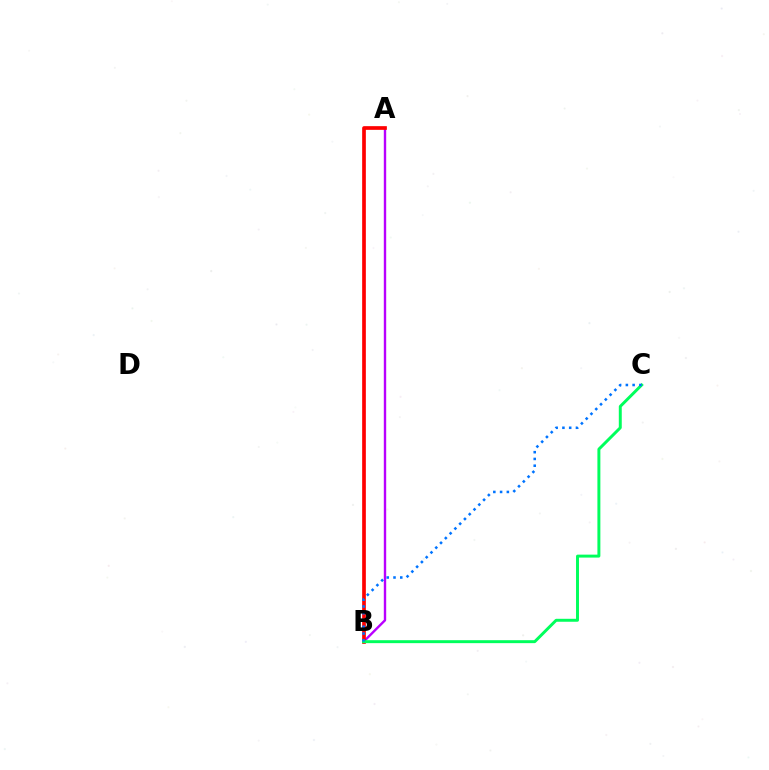{('A', 'B'): [{'color': '#b900ff', 'line_style': 'solid', 'thickness': 1.72}, {'color': '#d1ff00', 'line_style': 'dotted', 'thickness': 1.56}, {'color': '#ff0000', 'line_style': 'solid', 'thickness': 2.65}], ('B', 'C'): [{'color': '#00ff5c', 'line_style': 'solid', 'thickness': 2.13}, {'color': '#0074ff', 'line_style': 'dotted', 'thickness': 1.84}]}